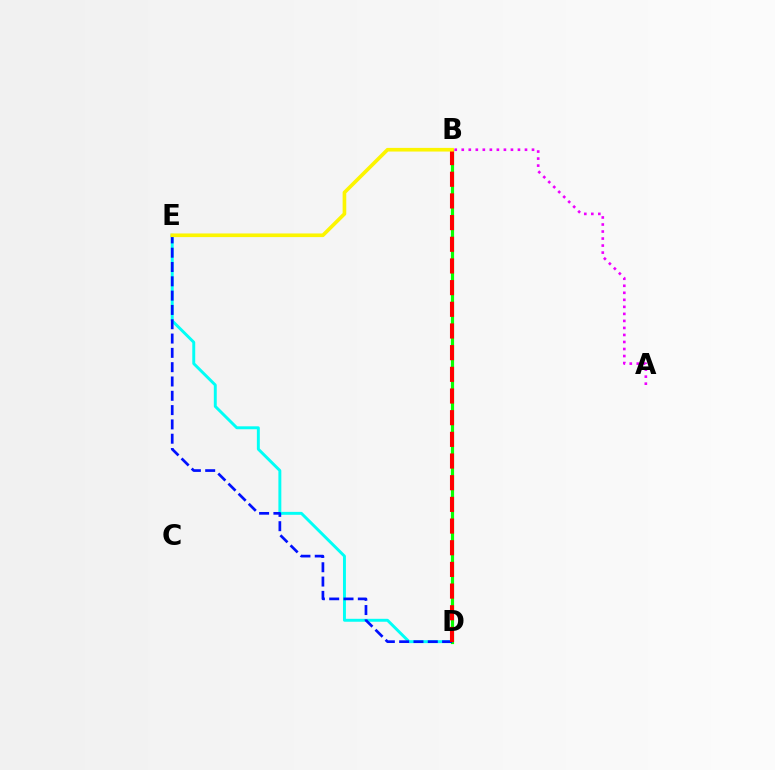{('D', 'E'): [{'color': '#00fff6', 'line_style': 'solid', 'thickness': 2.11}, {'color': '#0010ff', 'line_style': 'dashed', 'thickness': 1.94}], ('B', 'D'): [{'color': '#08ff00', 'line_style': 'solid', 'thickness': 2.29}, {'color': '#ff0000', 'line_style': 'dashed', 'thickness': 2.94}], ('B', 'E'): [{'color': '#fcf500', 'line_style': 'solid', 'thickness': 2.63}], ('A', 'B'): [{'color': '#ee00ff', 'line_style': 'dotted', 'thickness': 1.91}]}